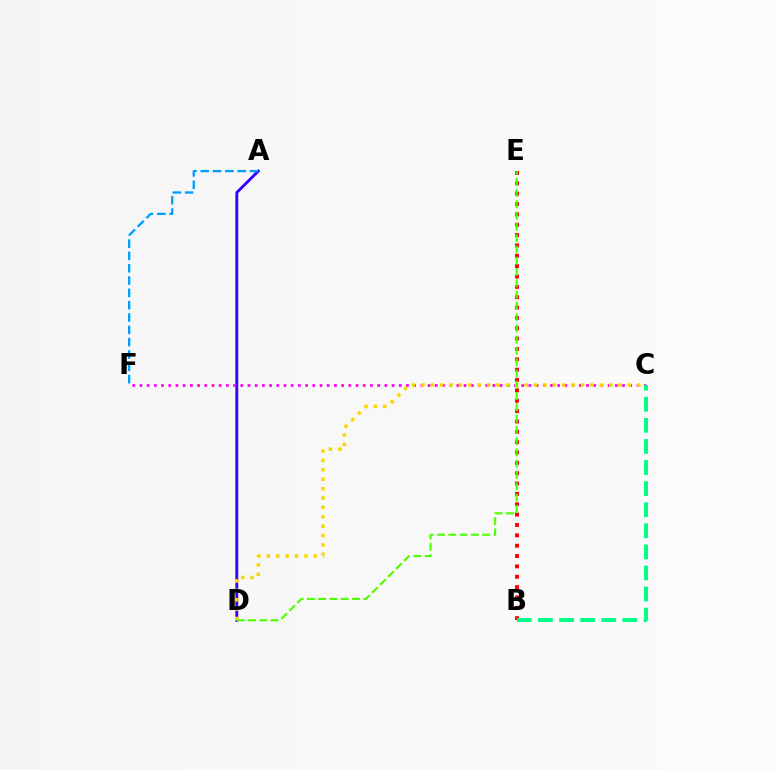{('A', 'D'): [{'color': '#3700ff', 'line_style': 'solid', 'thickness': 2.08}], ('B', 'E'): [{'color': '#ff0000', 'line_style': 'dotted', 'thickness': 2.81}], ('C', 'F'): [{'color': '#ff00ed', 'line_style': 'dotted', 'thickness': 1.96}], ('C', 'D'): [{'color': '#ffd500', 'line_style': 'dotted', 'thickness': 2.55}], ('A', 'F'): [{'color': '#009eff', 'line_style': 'dashed', 'thickness': 1.67}], ('B', 'C'): [{'color': '#00ff86', 'line_style': 'dashed', 'thickness': 2.86}], ('D', 'E'): [{'color': '#4fff00', 'line_style': 'dashed', 'thickness': 1.53}]}